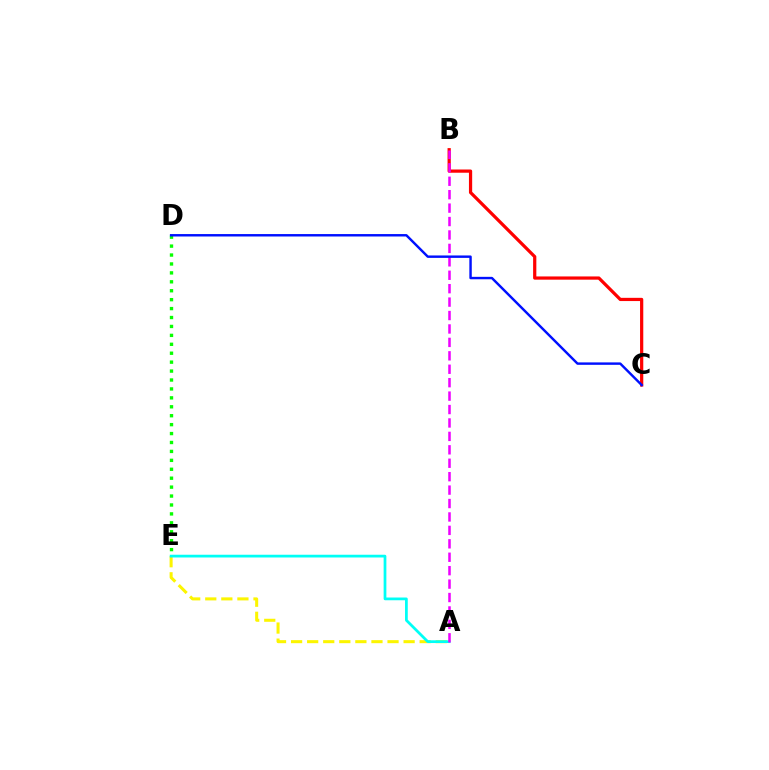{('A', 'E'): [{'color': '#fcf500', 'line_style': 'dashed', 'thickness': 2.18}, {'color': '#00fff6', 'line_style': 'solid', 'thickness': 1.98}], ('D', 'E'): [{'color': '#08ff00', 'line_style': 'dotted', 'thickness': 2.43}], ('B', 'C'): [{'color': '#ff0000', 'line_style': 'solid', 'thickness': 2.32}], ('A', 'B'): [{'color': '#ee00ff', 'line_style': 'dashed', 'thickness': 1.82}], ('C', 'D'): [{'color': '#0010ff', 'line_style': 'solid', 'thickness': 1.75}]}